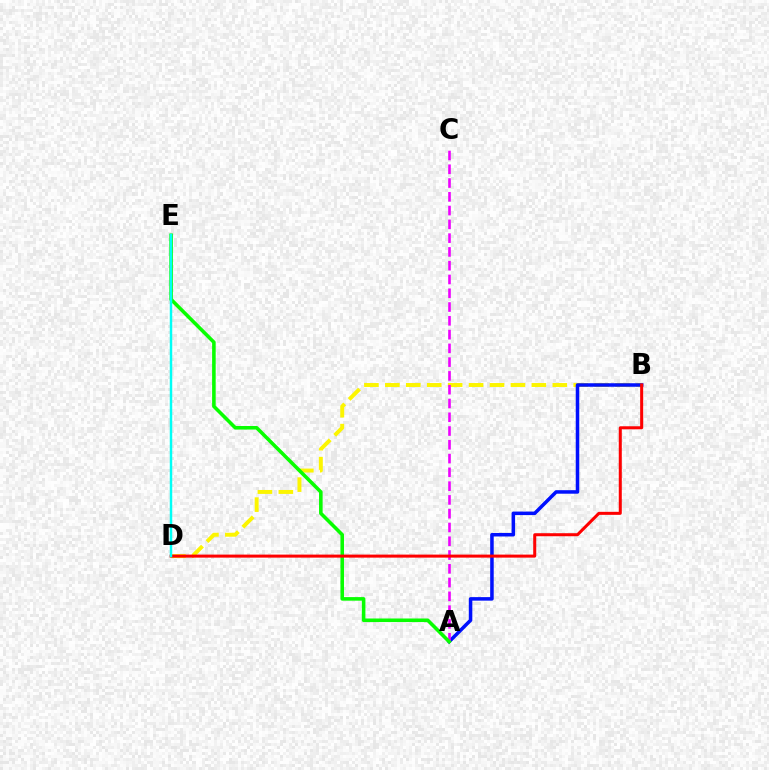{('B', 'D'): [{'color': '#fcf500', 'line_style': 'dashed', 'thickness': 2.84}, {'color': '#ff0000', 'line_style': 'solid', 'thickness': 2.18}], ('A', 'B'): [{'color': '#0010ff', 'line_style': 'solid', 'thickness': 2.54}], ('A', 'C'): [{'color': '#ee00ff', 'line_style': 'dashed', 'thickness': 1.87}], ('A', 'E'): [{'color': '#08ff00', 'line_style': 'solid', 'thickness': 2.57}], ('D', 'E'): [{'color': '#00fff6', 'line_style': 'solid', 'thickness': 1.77}]}